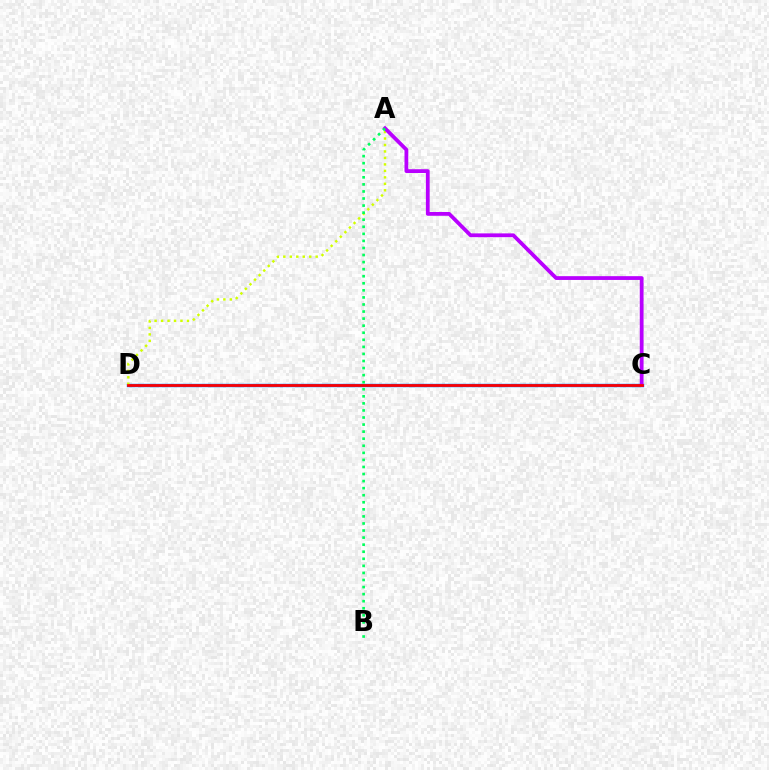{('C', 'D'): [{'color': '#0074ff', 'line_style': 'solid', 'thickness': 2.45}, {'color': '#ff0000', 'line_style': 'solid', 'thickness': 1.97}], ('A', 'D'): [{'color': '#d1ff00', 'line_style': 'dotted', 'thickness': 1.76}], ('A', 'C'): [{'color': '#b900ff', 'line_style': 'solid', 'thickness': 2.72}], ('A', 'B'): [{'color': '#00ff5c', 'line_style': 'dotted', 'thickness': 1.92}]}